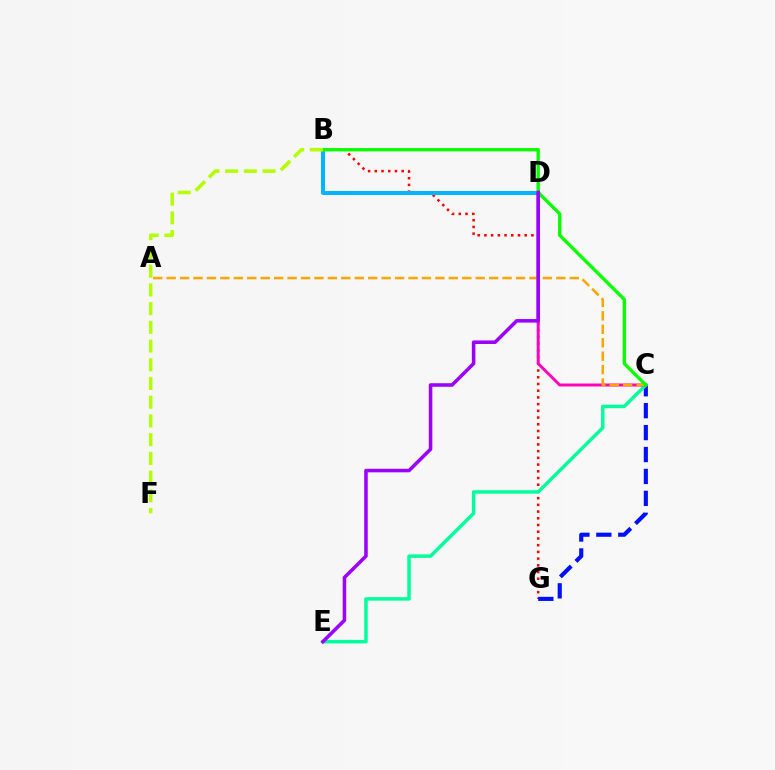{('B', 'G'): [{'color': '#ff0000', 'line_style': 'dotted', 'thickness': 1.82}], ('C', 'G'): [{'color': '#0010ff', 'line_style': 'dashed', 'thickness': 2.98}], ('B', 'D'): [{'color': '#00b5ff', 'line_style': 'solid', 'thickness': 2.89}], ('C', 'E'): [{'color': '#00ff9d', 'line_style': 'solid', 'thickness': 2.5}], ('C', 'D'): [{'color': '#ff00bd', 'line_style': 'solid', 'thickness': 2.13}], ('A', 'C'): [{'color': '#ffa500', 'line_style': 'dashed', 'thickness': 1.83}], ('B', 'C'): [{'color': '#08ff00', 'line_style': 'solid', 'thickness': 2.4}], ('D', 'E'): [{'color': '#9b00ff', 'line_style': 'solid', 'thickness': 2.55}], ('B', 'F'): [{'color': '#b3ff00', 'line_style': 'dashed', 'thickness': 2.54}]}